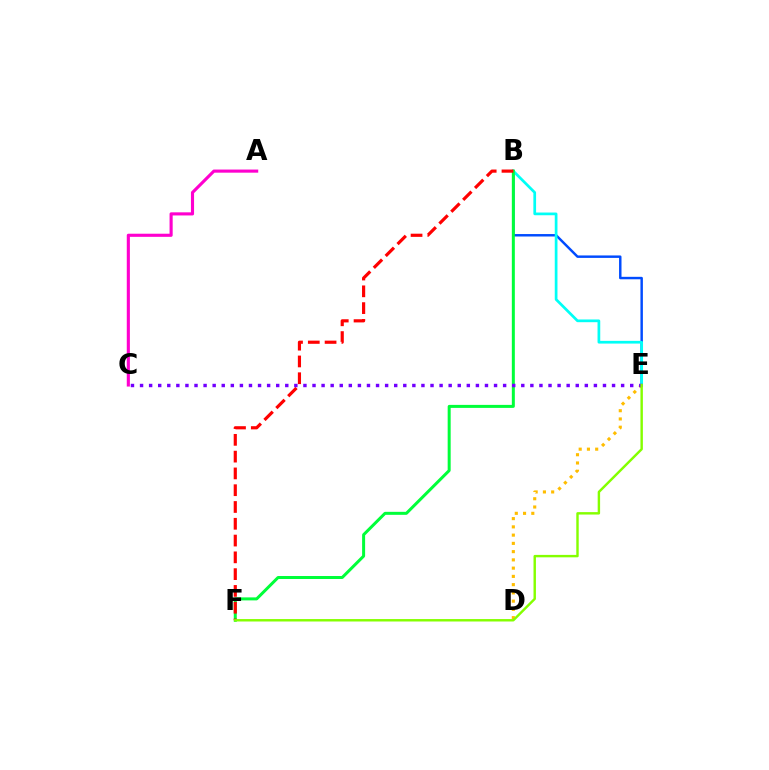{('B', 'E'): [{'color': '#004bff', 'line_style': 'solid', 'thickness': 1.77}, {'color': '#00fff6', 'line_style': 'solid', 'thickness': 1.95}], ('B', 'F'): [{'color': '#00ff39', 'line_style': 'solid', 'thickness': 2.16}, {'color': '#ff0000', 'line_style': 'dashed', 'thickness': 2.28}], ('A', 'C'): [{'color': '#ff00cf', 'line_style': 'solid', 'thickness': 2.25}], ('D', 'E'): [{'color': '#ffbd00', 'line_style': 'dotted', 'thickness': 2.24}], ('C', 'E'): [{'color': '#7200ff', 'line_style': 'dotted', 'thickness': 2.47}], ('E', 'F'): [{'color': '#84ff00', 'line_style': 'solid', 'thickness': 1.75}]}